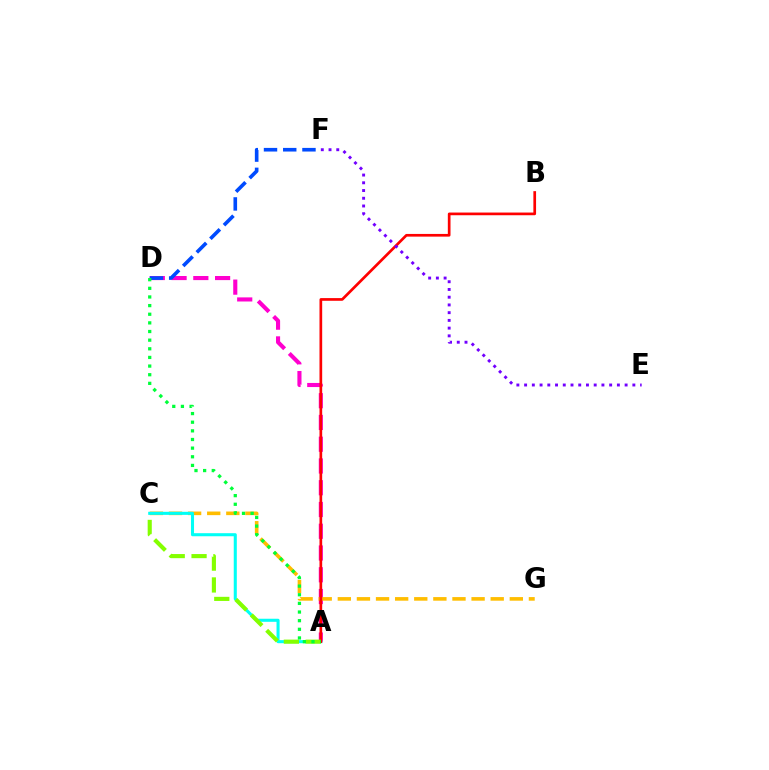{('A', 'D'): [{'color': '#ff00cf', 'line_style': 'dashed', 'thickness': 2.96}, {'color': '#00ff39', 'line_style': 'dotted', 'thickness': 2.35}], ('C', 'G'): [{'color': '#ffbd00', 'line_style': 'dashed', 'thickness': 2.6}], ('A', 'C'): [{'color': '#00fff6', 'line_style': 'solid', 'thickness': 2.21}, {'color': '#84ff00', 'line_style': 'dashed', 'thickness': 2.97}], ('D', 'F'): [{'color': '#004bff', 'line_style': 'dashed', 'thickness': 2.61}], ('A', 'B'): [{'color': '#ff0000', 'line_style': 'solid', 'thickness': 1.94}], ('E', 'F'): [{'color': '#7200ff', 'line_style': 'dotted', 'thickness': 2.1}]}